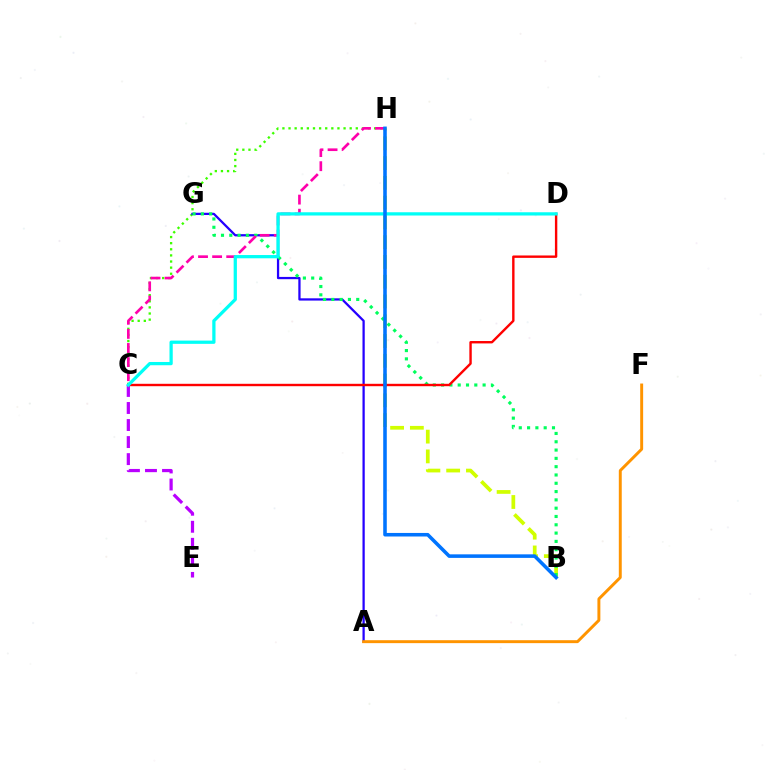{('C', 'H'): [{'color': '#3dff00', 'line_style': 'dotted', 'thickness': 1.66}, {'color': '#ff00ac', 'line_style': 'dashed', 'thickness': 1.91}], ('A', 'G'): [{'color': '#2500ff', 'line_style': 'solid', 'thickness': 1.63}], ('B', 'H'): [{'color': '#d1ff00', 'line_style': 'dashed', 'thickness': 2.69}, {'color': '#0074ff', 'line_style': 'solid', 'thickness': 2.56}], ('C', 'E'): [{'color': '#b900ff', 'line_style': 'dashed', 'thickness': 2.32}], ('B', 'G'): [{'color': '#00ff5c', 'line_style': 'dotted', 'thickness': 2.26}], ('C', 'D'): [{'color': '#ff0000', 'line_style': 'solid', 'thickness': 1.73}, {'color': '#00fff6', 'line_style': 'solid', 'thickness': 2.34}], ('A', 'F'): [{'color': '#ff9400', 'line_style': 'solid', 'thickness': 2.12}]}